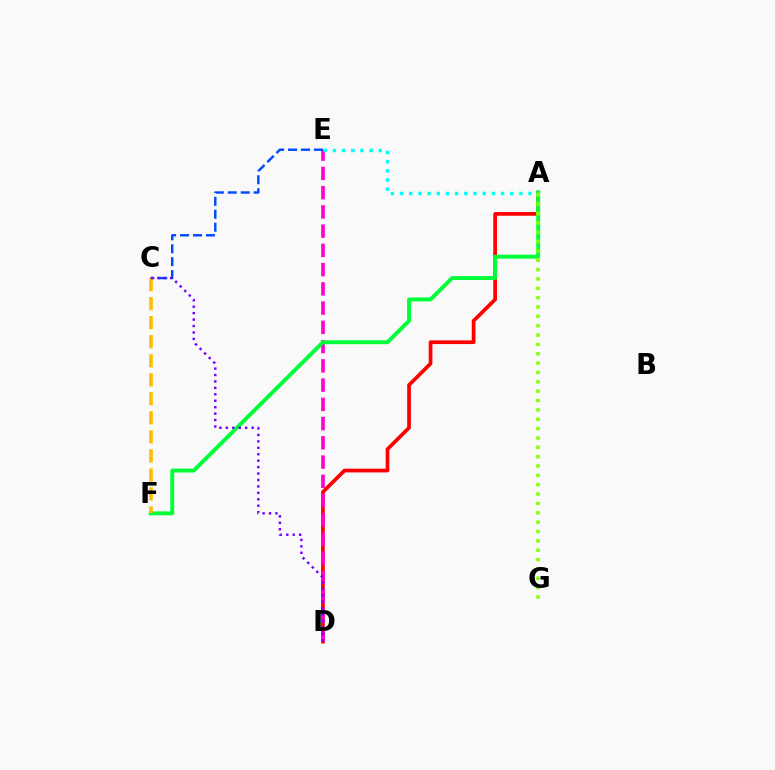{('A', 'D'): [{'color': '#ff0000', 'line_style': 'solid', 'thickness': 2.66}], ('D', 'E'): [{'color': '#ff00cf', 'line_style': 'dashed', 'thickness': 2.61}], ('A', 'F'): [{'color': '#00ff39', 'line_style': 'solid', 'thickness': 2.83}], ('A', 'E'): [{'color': '#00fff6', 'line_style': 'dotted', 'thickness': 2.49}], ('A', 'G'): [{'color': '#84ff00', 'line_style': 'dotted', 'thickness': 2.54}], ('C', 'E'): [{'color': '#004bff', 'line_style': 'dashed', 'thickness': 1.76}], ('C', 'F'): [{'color': '#ffbd00', 'line_style': 'dashed', 'thickness': 2.59}], ('C', 'D'): [{'color': '#7200ff', 'line_style': 'dotted', 'thickness': 1.75}]}